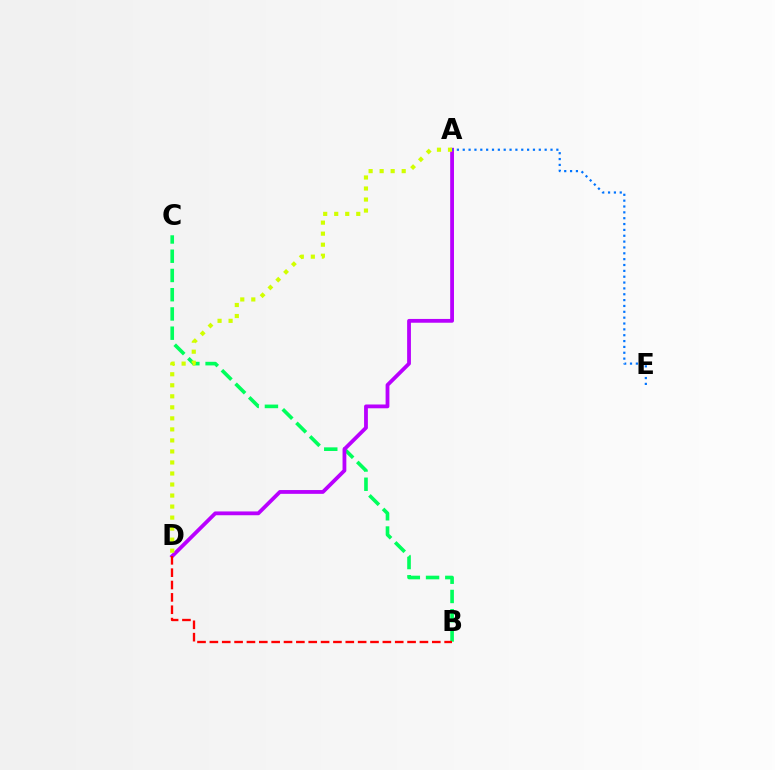{('B', 'C'): [{'color': '#00ff5c', 'line_style': 'dashed', 'thickness': 2.61}], ('A', 'D'): [{'color': '#b900ff', 'line_style': 'solid', 'thickness': 2.73}, {'color': '#d1ff00', 'line_style': 'dotted', 'thickness': 3.0}], ('A', 'E'): [{'color': '#0074ff', 'line_style': 'dotted', 'thickness': 1.59}], ('B', 'D'): [{'color': '#ff0000', 'line_style': 'dashed', 'thickness': 1.68}]}